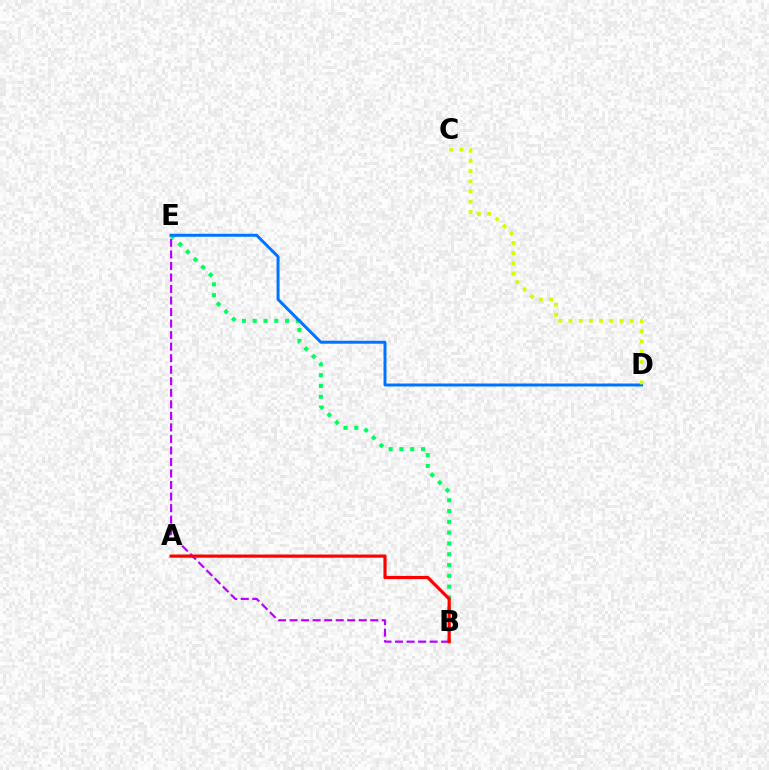{('B', 'E'): [{'color': '#00ff5c', 'line_style': 'dotted', 'thickness': 2.93}, {'color': '#b900ff', 'line_style': 'dashed', 'thickness': 1.57}], ('D', 'E'): [{'color': '#0074ff', 'line_style': 'solid', 'thickness': 2.14}], ('C', 'D'): [{'color': '#d1ff00', 'line_style': 'dotted', 'thickness': 2.77}], ('A', 'B'): [{'color': '#ff0000', 'line_style': 'solid', 'thickness': 2.28}]}